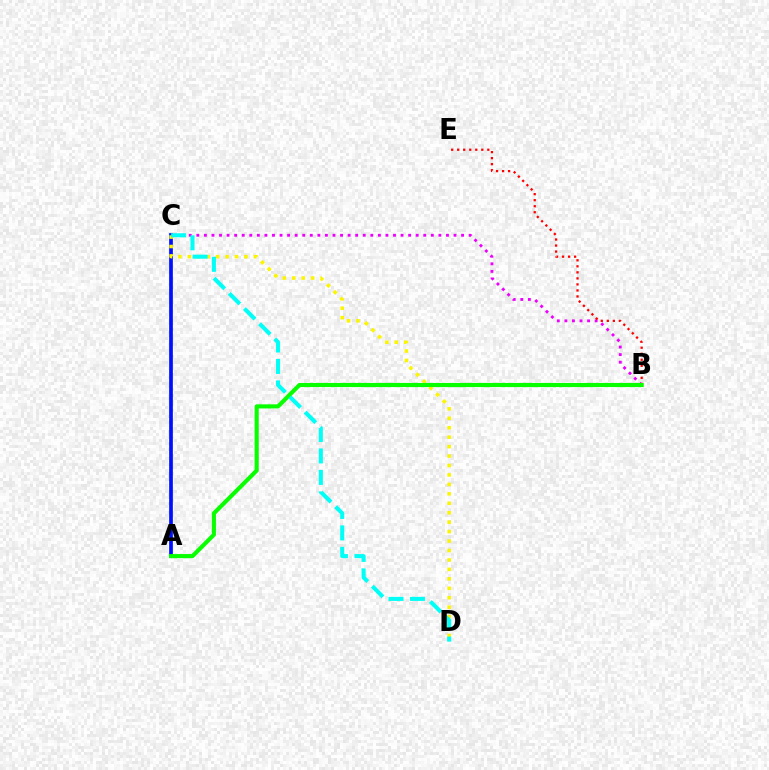{('A', 'C'): [{'color': '#0010ff', 'line_style': 'solid', 'thickness': 2.67}], ('B', 'C'): [{'color': '#ee00ff', 'line_style': 'dotted', 'thickness': 2.06}], ('C', 'D'): [{'color': '#fcf500', 'line_style': 'dotted', 'thickness': 2.57}, {'color': '#00fff6', 'line_style': 'dashed', 'thickness': 2.91}], ('B', 'E'): [{'color': '#ff0000', 'line_style': 'dotted', 'thickness': 1.64}], ('A', 'B'): [{'color': '#08ff00', 'line_style': 'solid', 'thickness': 2.96}]}